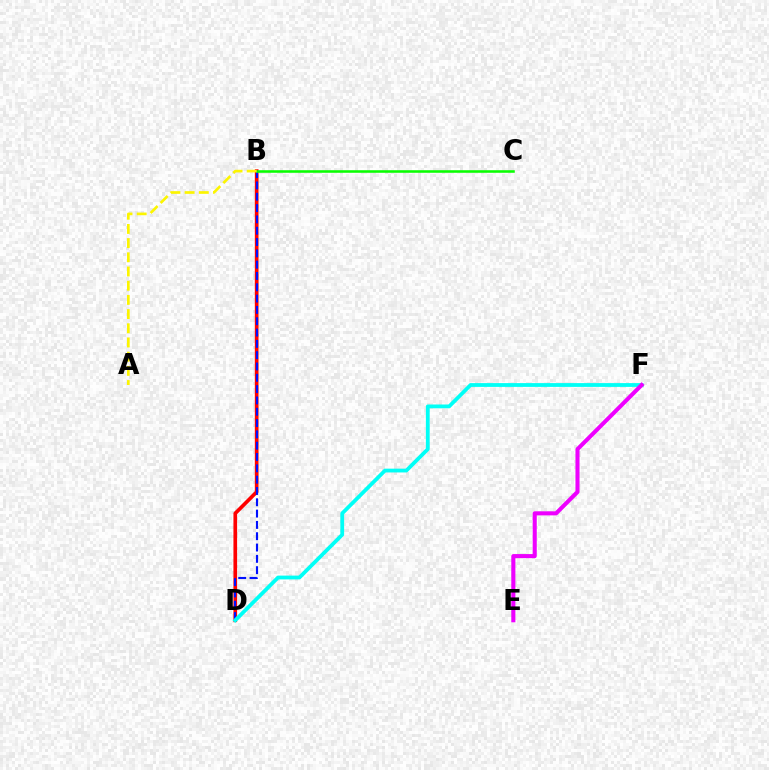{('B', 'D'): [{'color': '#ff0000', 'line_style': 'solid', 'thickness': 2.65}, {'color': '#0010ff', 'line_style': 'dashed', 'thickness': 1.54}], ('D', 'F'): [{'color': '#00fff6', 'line_style': 'solid', 'thickness': 2.73}], ('B', 'C'): [{'color': '#08ff00', 'line_style': 'solid', 'thickness': 1.84}], ('A', 'B'): [{'color': '#fcf500', 'line_style': 'dashed', 'thickness': 1.93}], ('E', 'F'): [{'color': '#ee00ff', 'line_style': 'solid', 'thickness': 2.93}]}